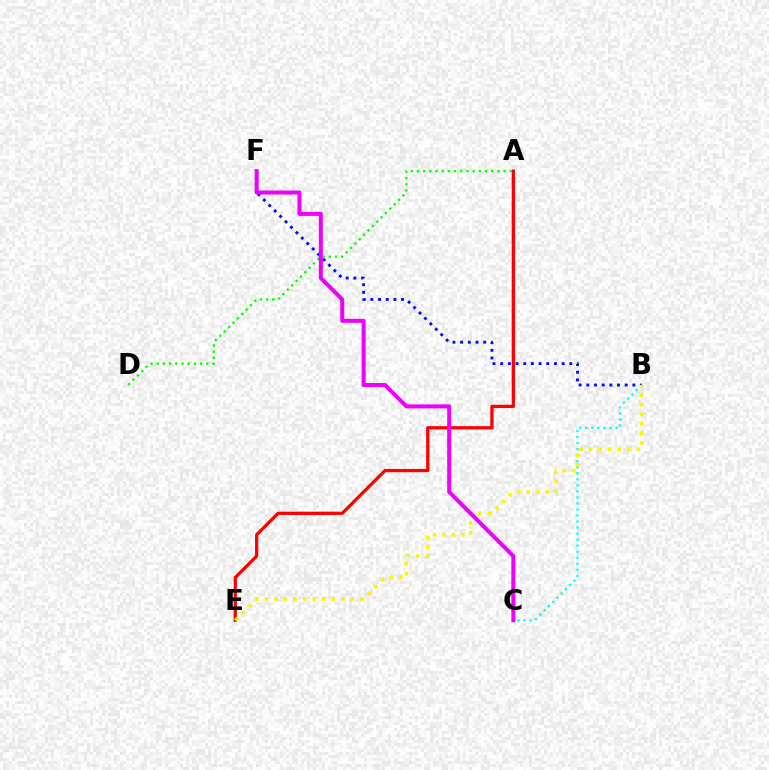{('B', 'C'): [{'color': '#00fff6', 'line_style': 'dotted', 'thickness': 1.64}], ('B', 'F'): [{'color': '#0010ff', 'line_style': 'dotted', 'thickness': 2.09}], ('A', 'E'): [{'color': '#ff0000', 'line_style': 'solid', 'thickness': 2.34}], ('B', 'E'): [{'color': '#fcf500', 'line_style': 'dotted', 'thickness': 2.59}], ('A', 'D'): [{'color': '#08ff00', 'line_style': 'dotted', 'thickness': 1.68}], ('C', 'F'): [{'color': '#ee00ff', 'line_style': 'solid', 'thickness': 2.88}]}